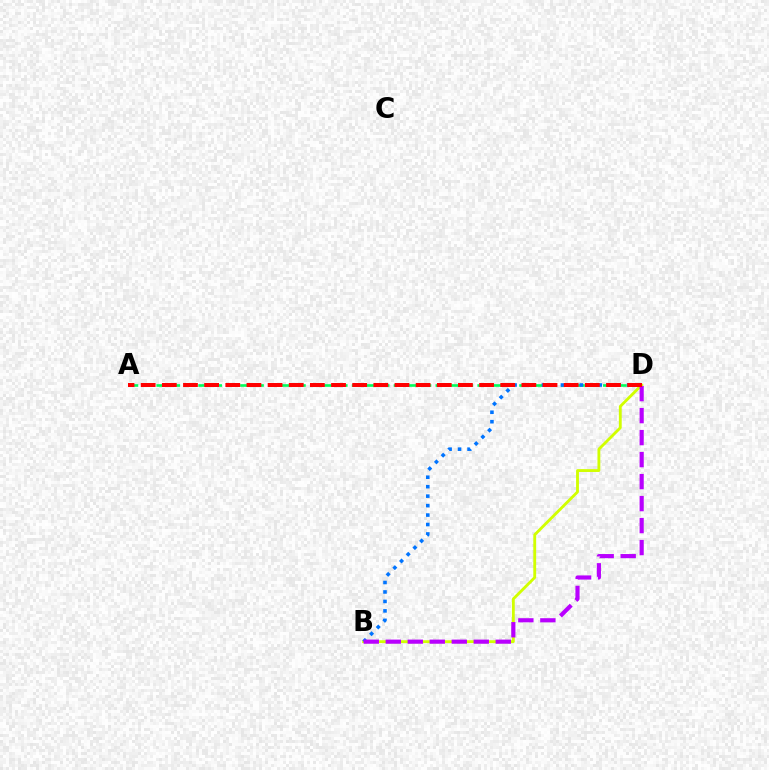{('B', 'D'): [{'color': '#d1ff00', 'line_style': 'solid', 'thickness': 2.05}, {'color': '#0074ff', 'line_style': 'dotted', 'thickness': 2.57}, {'color': '#b900ff', 'line_style': 'dashed', 'thickness': 2.99}], ('A', 'D'): [{'color': '#00ff5c', 'line_style': 'dashed', 'thickness': 1.9}, {'color': '#ff0000', 'line_style': 'dashed', 'thickness': 2.87}]}